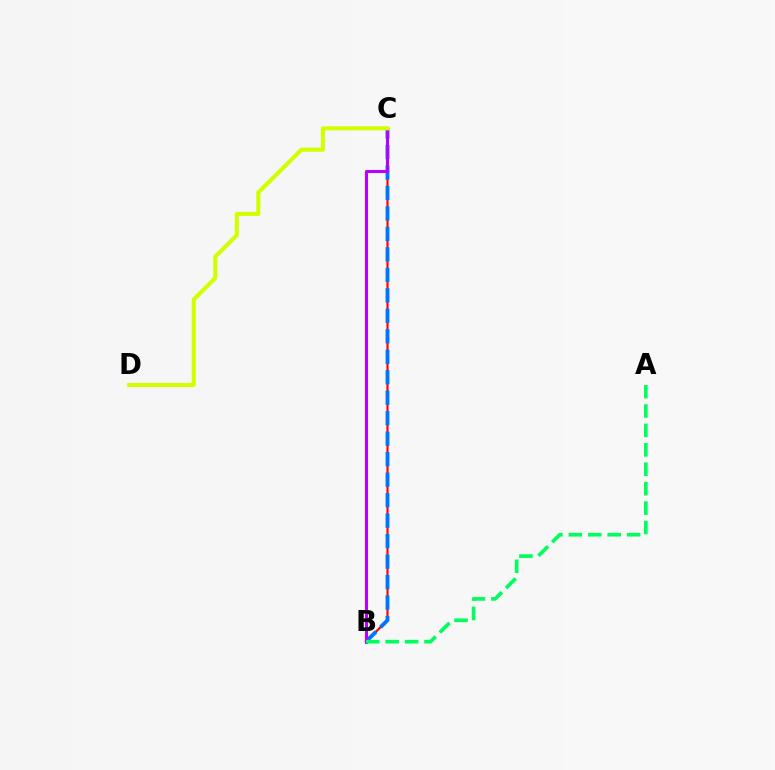{('B', 'C'): [{'color': '#ff0000', 'line_style': 'solid', 'thickness': 1.54}, {'color': '#0074ff', 'line_style': 'dashed', 'thickness': 2.78}, {'color': '#b900ff', 'line_style': 'solid', 'thickness': 2.21}], ('A', 'B'): [{'color': '#00ff5c', 'line_style': 'dashed', 'thickness': 2.64}], ('C', 'D'): [{'color': '#d1ff00', 'line_style': 'solid', 'thickness': 2.95}]}